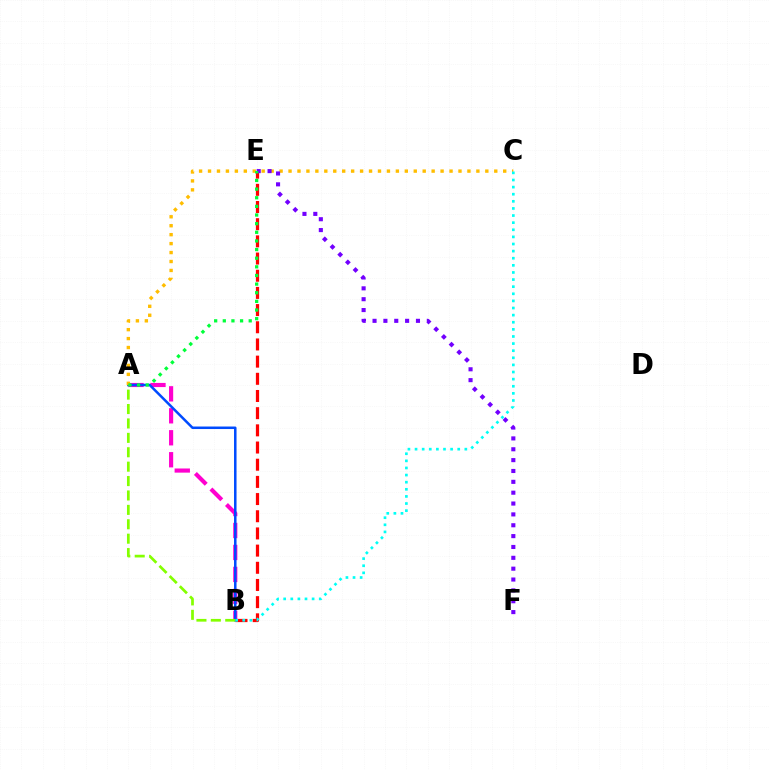{('B', 'E'): [{'color': '#ff0000', 'line_style': 'dashed', 'thickness': 2.33}], ('A', 'B'): [{'color': '#ff00cf', 'line_style': 'dashed', 'thickness': 2.98}, {'color': '#004bff', 'line_style': 'solid', 'thickness': 1.81}, {'color': '#84ff00', 'line_style': 'dashed', 'thickness': 1.96}], ('A', 'C'): [{'color': '#ffbd00', 'line_style': 'dotted', 'thickness': 2.43}], ('E', 'F'): [{'color': '#7200ff', 'line_style': 'dotted', 'thickness': 2.95}], ('A', 'E'): [{'color': '#00ff39', 'line_style': 'dotted', 'thickness': 2.35}], ('B', 'C'): [{'color': '#00fff6', 'line_style': 'dotted', 'thickness': 1.93}]}